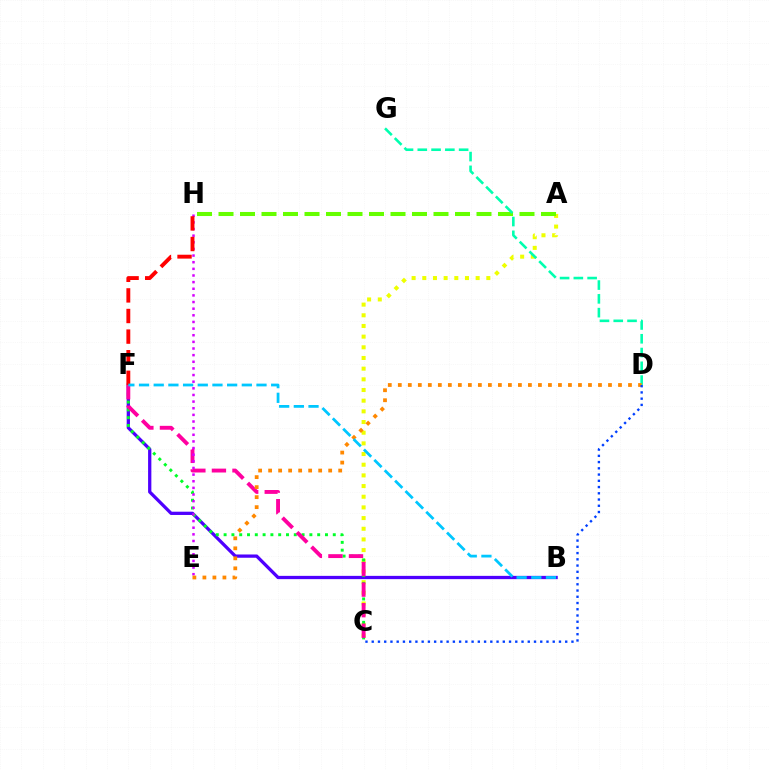{('B', 'F'): [{'color': '#4f00ff', 'line_style': 'solid', 'thickness': 2.35}, {'color': '#00c7ff', 'line_style': 'dashed', 'thickness': 1.99}], ('A', 'C'): [{'color': '#eeff00', 'line_style': 'dotted', 'thickness': 2.9}], ('A', 'H'): [{'color': '#66ff00', 'line_style': 'dashed', 'thickness': 2.92}], ('C', 'F'): [{'color': '#00ff27', 'line_style': 'dotted', 'thickness': 2.12}, {'color': '#ff00a0', 'line_style': 'dashed', 'thickness': 2.79}], ('D', 'G'): [{'color': '#00ffaf', 'line_style': 'dashed', 'thickness': 1.87}], ('E', 'H'): [{'color': '#d600ff', 'line_style': 'dotted', 'thickness': 1.8}], ('D', 'E'): [{'color': '#ff8800', 'line_style': 'dotted', 'thickness': 2.72}], ('C', 'D'): [{'color': '#003fff', 'line_style': 'dotted', 'thickness': 1.7}], ('F', 'H'): [{'color': '#ff0000', 'line_style': 'dashed', 'thickness': 2.8}]}